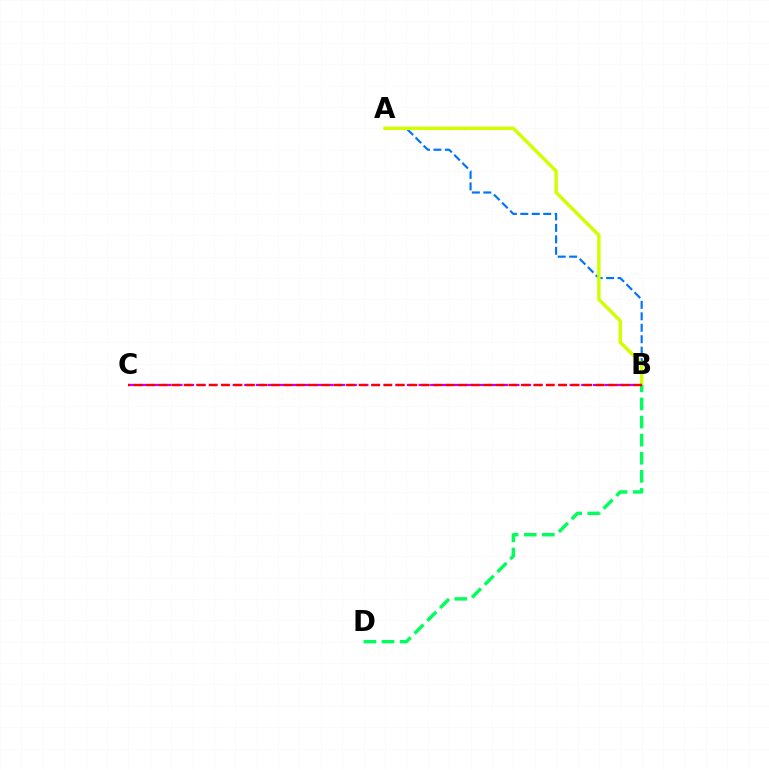{('A', 'B'): [{'color': '#0074ff', 'line_style': 'dashed', 'thickness': 1.56}, {'color': '#d1ff00', 'line_style': 'solid', 'thickness': 2.48}], ('B', 'D'): [{'color': '#00ff5c', 'line_style': 'dashed', 'thickness': 2.46}], ('B', 'C'): [{'color': '#b900ff', 'line_style': 'dashed', 'thickness': 1.58}, {'color': '#ff0000', 'line_style': 'dashed', 'thickness': 1.7}]}